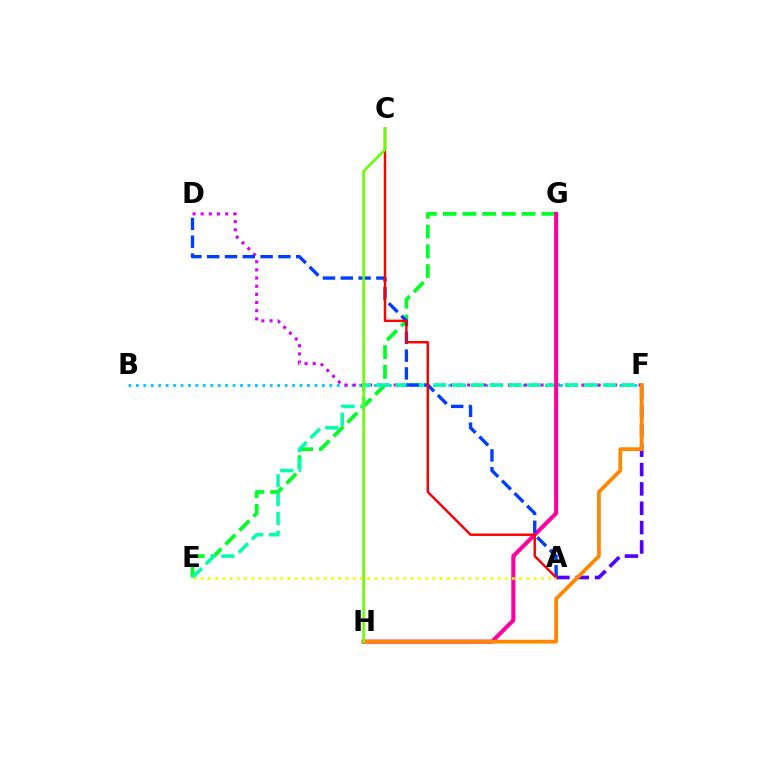{('E', 'G'): [{'color': '#00ff27', 'line_style': 'dashed', 'thickness': 2.68}], ('B', 'F'): [{'color': '#00c7ff', 'line_style': 'dotted', 'thickness': 2.02}], ('D', 'F'): [{'color': '#d600ff', 'line_style': 'dotted', 'thickness': 2.22}], ('E', 'F'): [{'color': '#00ffaf', 'line_style': 'dashed', 'thickness': 2.56}], ('G', 'H'): [{'color': '#ff00a0', 'line_style': 'solid', 'thickness': 2.92}], ('A', 'F'): [{'color': '#4f00ff', 'line_style': 'dashed', 'thickness': 2.63}], ('A', 'D'): [{'color': '#003fff', 'line_style': 'dashed', 'thickness': 2.42}], ('F', 'H'): [{'color': '#ff8800', 'line_style': 'solid', 'thickness': 2.73}], ('A', 'C'): [{'color': '#ff0000', 'line_style': 'solid', 'thickness': 1.75}], ('C', 'H'): [{'color': '#66ff00', 'line_style': 'solid', 'thickness': 1.87}], ('A', 'E'): [{'color': '#eeff00', 'line_style': 'dotted', 'thickness': 1.97}]}